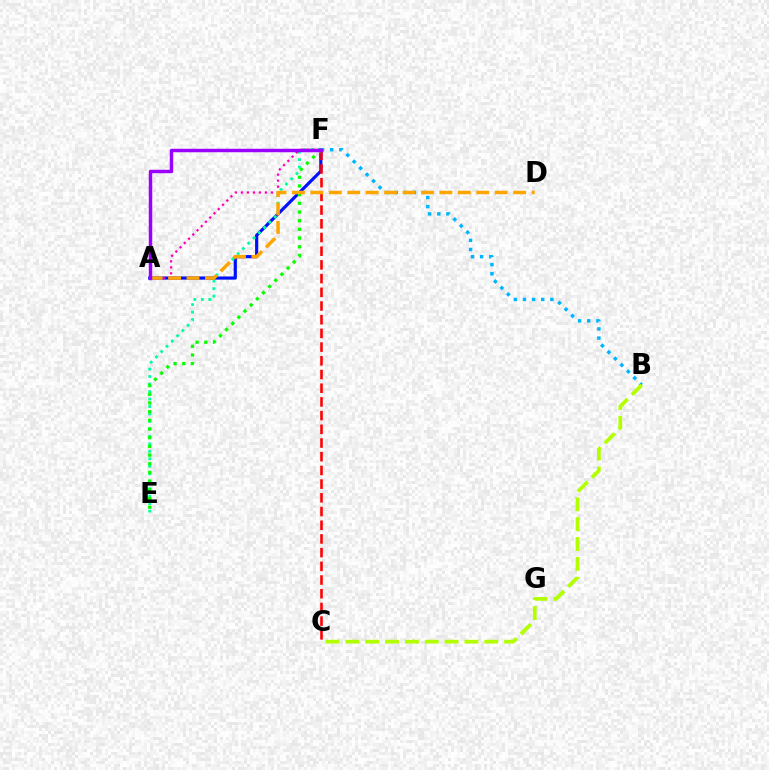{('A', 'F'): [{'color': '#0010ff', 'line_style': 'solid', 'thickness': 2.28}, {'color': '#ff00bd', 'line_style': 'dotted', 'thickness': 1.63}, {'color': '#9b00ff', 'line_style': 'solid', 'thickness': 2.5}], ('C', 'F'): [{'color': '#ff0000', 'line_style': 'dashed', 'thickness': 1.86}], ('E', 'F'): [{'color': '#00ff9d', 'line_style': 'dotted', 'thickness': 2.03}, {'color': '#08ff00', 'line_style': 'dotted', 'thickness': 2.36}], ('B', 'F'): [{'color': '#00b5ff', 'line_style': 'dotted', 'thickness': 2.48}], ('B', 'C'): [{'color': '#b3ff00', 'line_style': 'dashed', 'thickness': 2.7}], ('A', 'D'): [{'color': '#ffa500', 'line_style': 'dashed', 'thickness': 2.5}]}